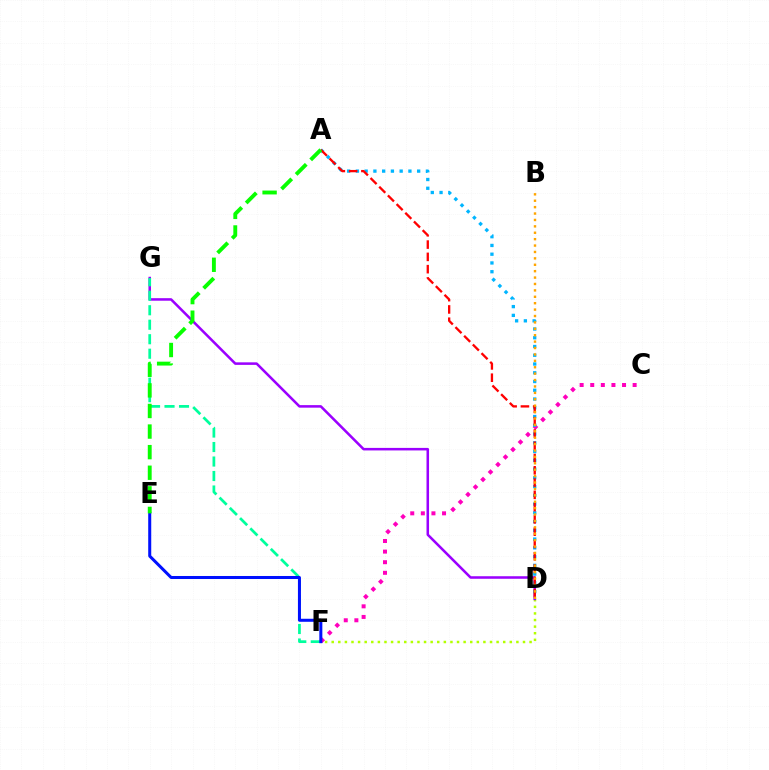{('D', 'F'): [{'color': '#b3ff00', 'line_style': 'dotted', 'thickness': 1.79}], ('D', 'G'): [{'color': '#9b00ff', 'line_style': 'solid', 'thickness': 1.83}], ('C', 'F'): [{'color': '#ff00bd', 'line_style': 'dotted', 'thickness': 2.88}], ('A', 'D'): [{'color': '#00b5ff', 'line_style': 'dotted', 'thickness': 2.38}, {'color': '#ff0000', 'line_style': 'dashed', 'thickness': 1.67}], ('F', 'G'): [{'color': '#00ff9d', 'line_style': 'dashed', 'thickness': 1.97}], ('B', 'D'): [{'color': '#ffa500', 'line_style': 'dotted', 'thickness': 1.74}], ('E', 'F'): [{'color': '#0010ff', 'line_style': 'solid', 'thickness': 2.18}], ('A', 'E'): [{'color': '#08ff00', 'line_style': 'dashed', 'thickness': 2.8}]}